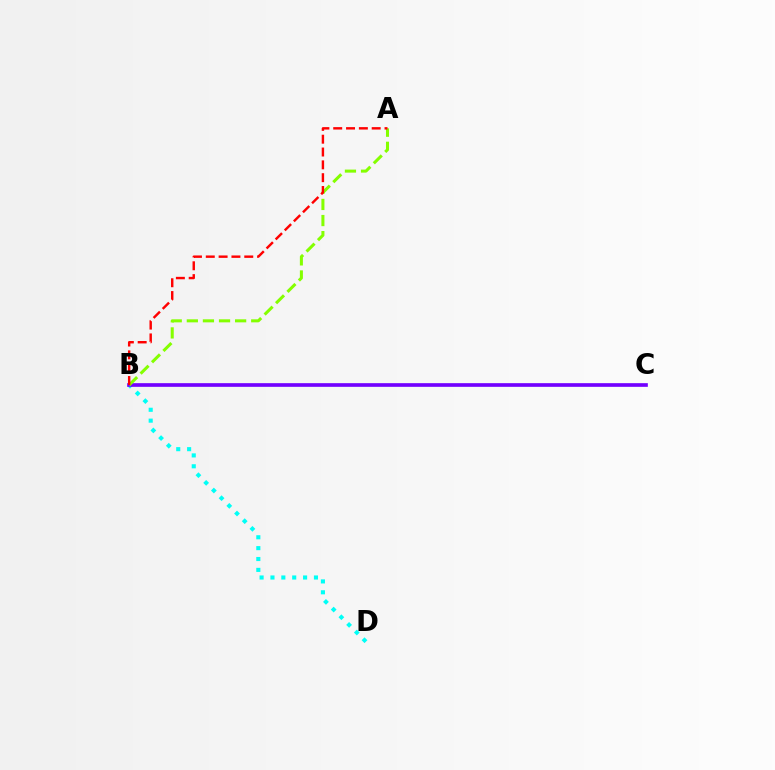{('B', 'D'): [{'color': '#00fff6', 'line_style': 'dotted', 'thickness': 2.95}], ('B', 'C'): [{'color': '#7200ff', 'line_style': 'solid', 'thickness': 2.64}], ('A', 'B'): [{'color': '#84ff00', 'line_style': 'dashed', 'thickness': 2.19}, {'color': '#ff0000', 'line_style': 'dashed', 'thickness': 1.74}]}